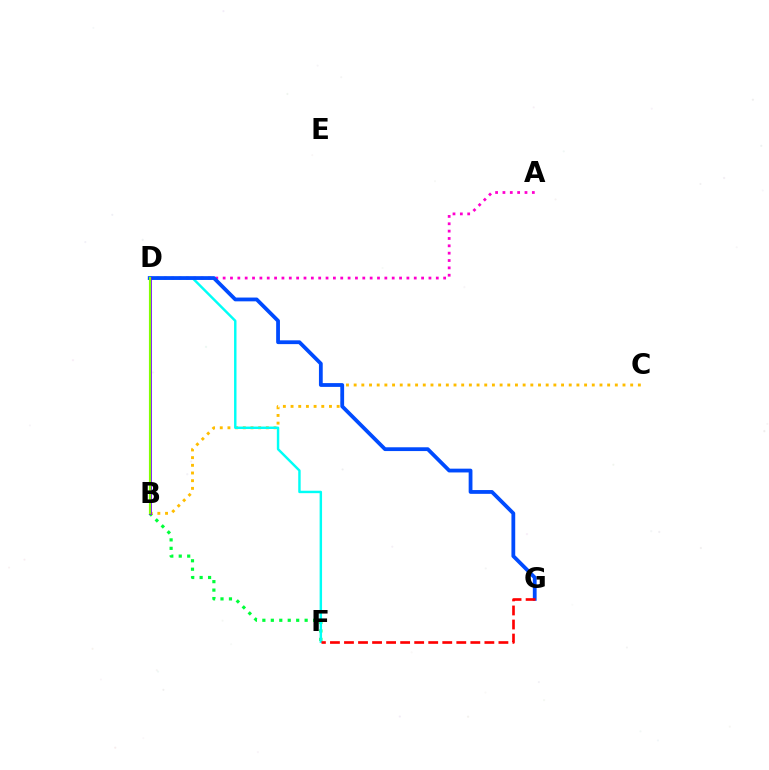{('A', 'D'): [{'color': '#ff00cf', 'line_style': 'dotted', 'thickness': 2.0}], ('B', 'F'): [{'color': '#00ff39', 'line_style': 'dotted', 'thickness': 2.3}], ('B', 'C'): [{'color': '#ffbd00', 'line_style': 'dotted', 'thickness': 2.09}], ('D', 'F'): [{'color': '#00fff6', 'line_style': 'solid', 'thickness': 1.76}], ('D', 'G'): [{'color': '#004bff', 'line_style': 'solid', 'thickness': 2.73}], ('F', 'G'): [{'color': '#ff0000', 'line_style': 'dashed', 'thickness': 1.91}], ('B', 'D'): [{'color': '#7200ff', 'line_style': 'solid', 'thickness': 1.98}, {'color': '#84ff00', 'line_style': 'solid', 'thickness': 1.54}]}